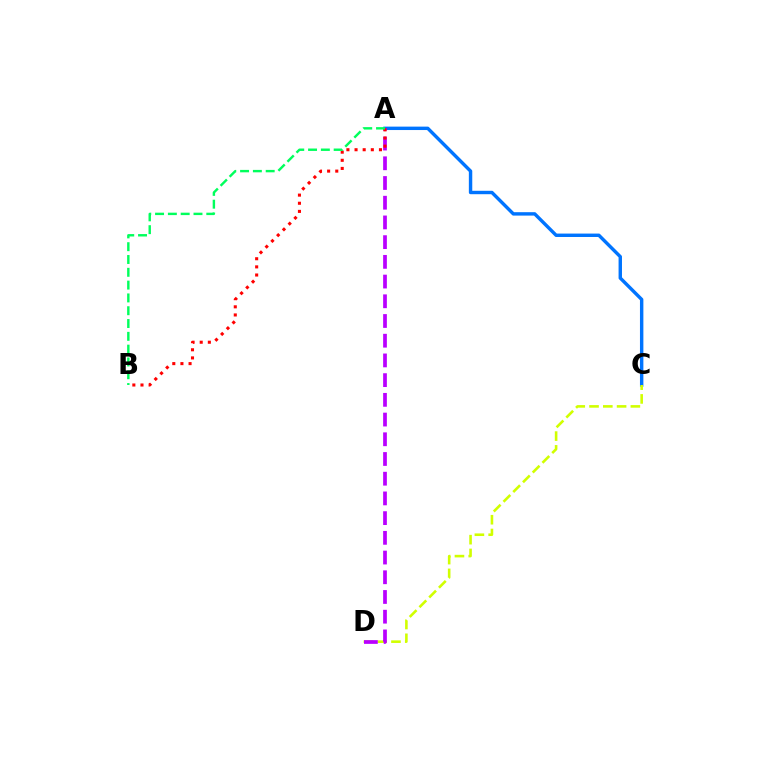{('A', 'C'): [{'color': '#0074ff', 'line_style': 'solid', 'thickness': 2.46}], ('C', 'D'): [{'color': '#d1ff00', 'line_style': 'dashed', 'thickness': 1.87}], ('A', 'D'): [{'color': '#b900ff', 'line_style': 'dashed', 'thickness': 2.68}], ('A', 'B'): [{'color': '#ff0000', 'line_style': 'dotted', 'thickness': 2.21}, {'color': '#00ff5c', 'line_style': 'dashed', 'thickness': 1.74}]}